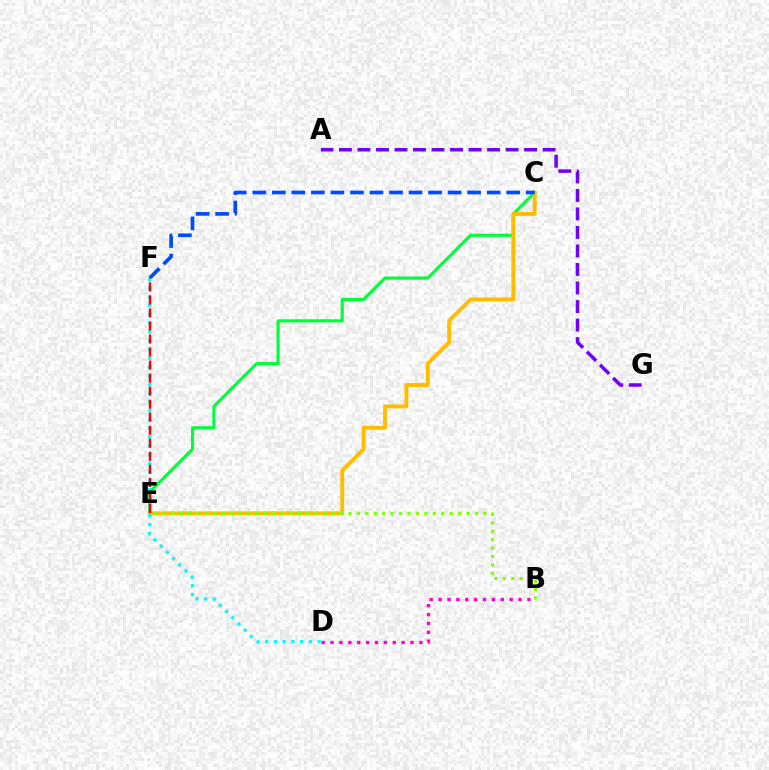{('C', 'E'): [{'color': '#00ff39', 'line_style': 'solid', 'thickness': 2.23}, {'color': '#ffbd00', 'line_style': 'solid', 'thickness': 2.8}], ('C', 'F'): [{'color': '#004bff', 'line_style': 'dashed', 'thickness': 2.65}], ('D', 'F'): [{'color': '#00fff6', 'line_style': 'dotted', 'thickness': 2.38}], ('E', 'F'): [{'color': '#ff0000', 'line_style': 'dashed', 'thickness': 1.77}], ('A', 'G'): [{'color': '#7200ff', 'line_style': 'dashed', 'thickness': 2.52}], ('B', 'D'): [{'color': '#ff00cf', 'line_style': 'dotted', 'thickness': 2.41}], ('B', 'E'): [{'color': '#84ff00', 'line_style': 'dotted', 'thickness': 2.29}]}